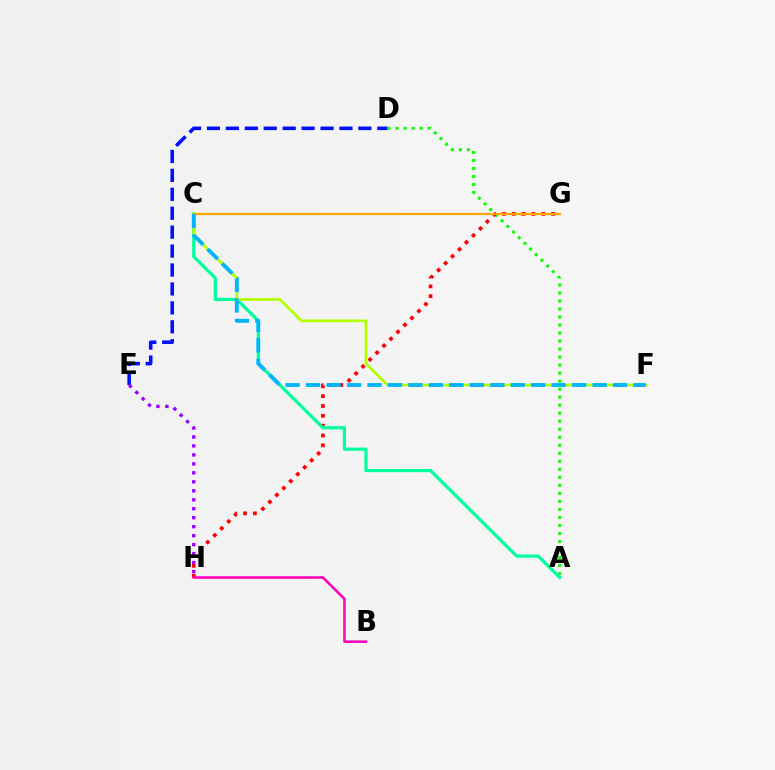{('A', 'D'): [{'color': '#08ff00', 'line_style': 'dotted', 'thickness': 2.18}], ('D', 'E'): [{'color': '#0010ff', 'line_style': 'dashed', 'thickness': 2.57}], ('E', 'H'): [{'color': '#9b00ff', 'line_style': 'dotted', 'thickness': 2.44}], ('G', 'H'): [{'color': '#ff0000', 'line_style': 'dotted', 'thickness': 2.67}], ('A', 'C'): [{'color': '#00ff9d', 'line_style': 'solid', 'thickness': 2.31}], ('C', 'F'): [{'color': '#b3ff00', 'line_style': 'solid', 'thickness': 1.96}, {'color': '#00b5ff', 'line_style': 'dashed', 'thickness': 2.78}], ('C', 'G'): [{'color': '#ffa500', 'line_style': 'solid', 'thickness': 1.59}], ('B', 'H'): [{'color': '#ff00bd', 'line_style': 'solid', 'thickness': 1.84}]}